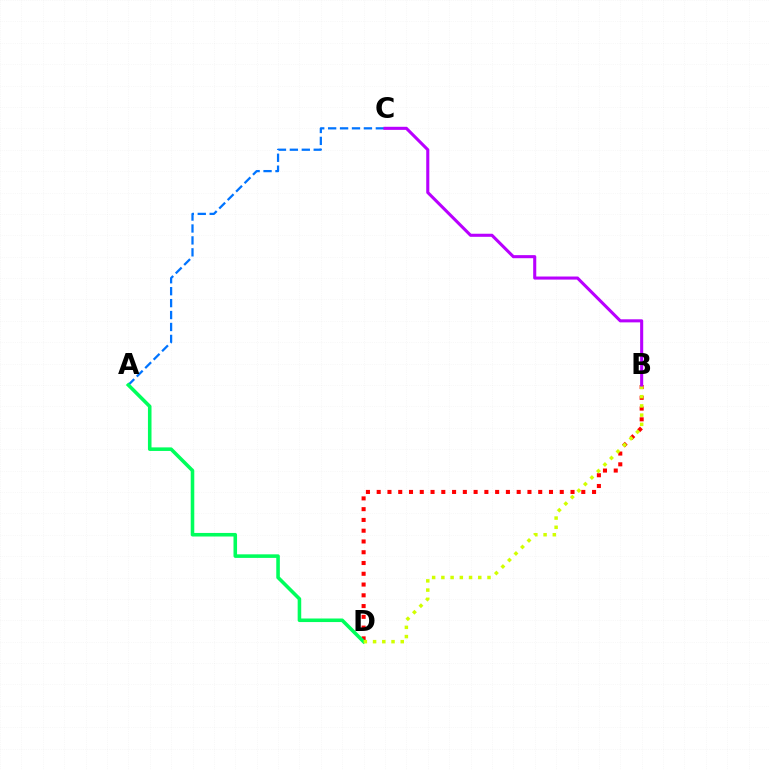{('A', 'C'): [{'color': '#0074ff', 'line_style': 'dashed', 'thickness': 1.62}], ('B', 'D'): [{'color': '#ff0000', 'line_style': 'dotted', 'thickness': 2.93}, {'color': '#d1ff00', 'line_style': 'dotted', 'thickness': 2.51}], ('A', 'D'): [{'color': '#00ff5c', 'line_style': 'solid', 'thickness': 2.57}], ('B', 'C'): [{'color': '#b900ff', 'line_style': 'solid', 'thickness': 2.21}]}